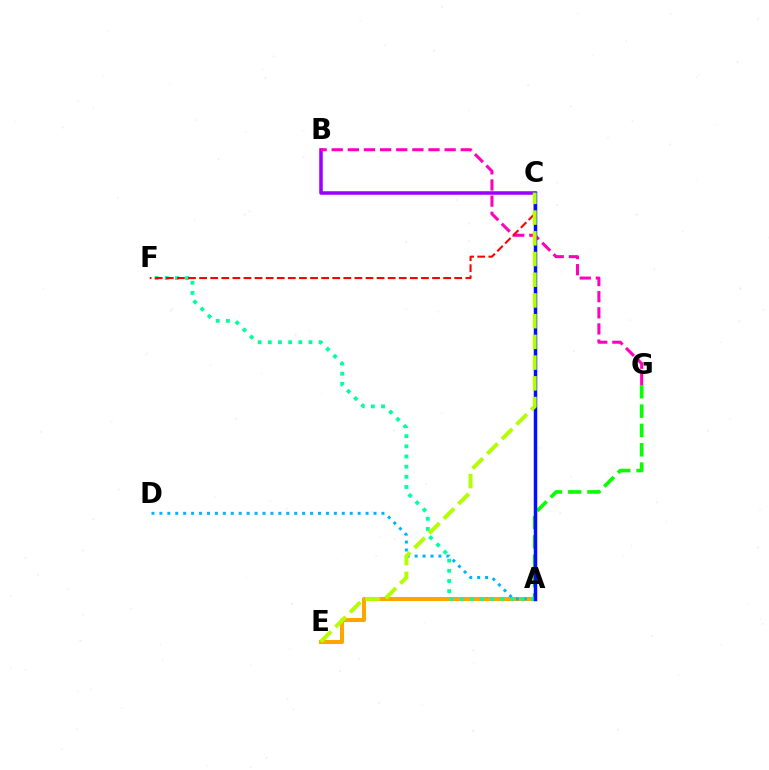{('B', 'C'): [{'color': '#9b00ff', 'line_style': 'solid', 'thickness': 2.53}], ('A', 'E'): [{'color': '#ffa500', 'line_style': 'solid', 'thickness': 2.91}], ('B', 'G'): [{'color': '#ff00bd', 'line_style': 'dashed', 'thickness': 2.19}], ('A', 'D'): [{'color': '#00b5ff', 'line_style': 'dotted', 'thickness': 2.15}], ('A', 'G'): [{'color': '#08ff00', 'line_style': 'dashed', 'thickness': 2.63}], ('A', 'F'): [{'color': '#00ff9d', 'line_style': 'dotted', 'thickness': 2.76}], ('C', 'F'): [{'color': '#ff0000', 'line_style': 'dashed', 'thickness': 1.51}], ('A', 'C'): [{'color': '#0010ff', 'line_style': 'solid', 'thickness': 2.5}], ('C', 'E'): [{'color': '#b3ff00', 'line_style': 'dashed', 'thickness': 2.81}]}